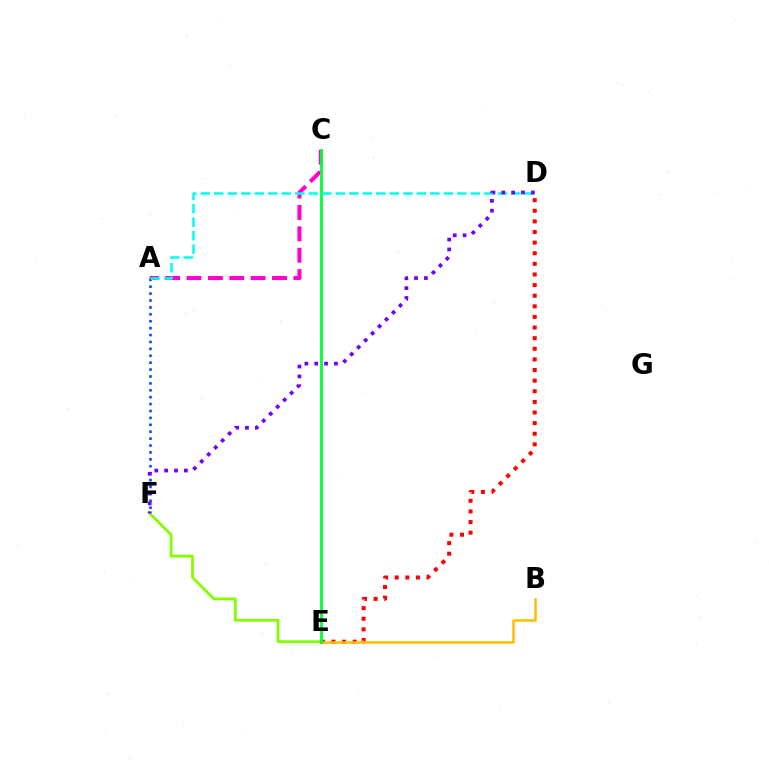{('A', 'C'): [{'color': '#ff00cf', 'line_style': 'dashed', 'thickness': 2.9}], ('D', 'E'): [{'color': '#ff0000', 'line_style': 'dotted', 'thickness': 2.88}], ('E', 'F'): [{'color': '#84ff00', 'line_style': 'solid', 'thickness': 2.02}], ('B', 'E'): [{'color': '#ffbd00', 'line_style': 'solid', 'thickness': 1.81}], ('C', 'E'): [{'color': '#00ff39', 'line_style': 'solid', 'thickness': 2.01}], ('A', 'F'): [{'color': '#004bff', 'line_style': 'dotted', 'thickness': 1.88}], ('A', 'D'): [{'color': '#00fff6', 'line_style': 'dashed', 'thickness': 1.83}], ('D', 'F'): [{'color': '#7200ff', 'line_style': 'dotted', 'thickness': 2.68}]}